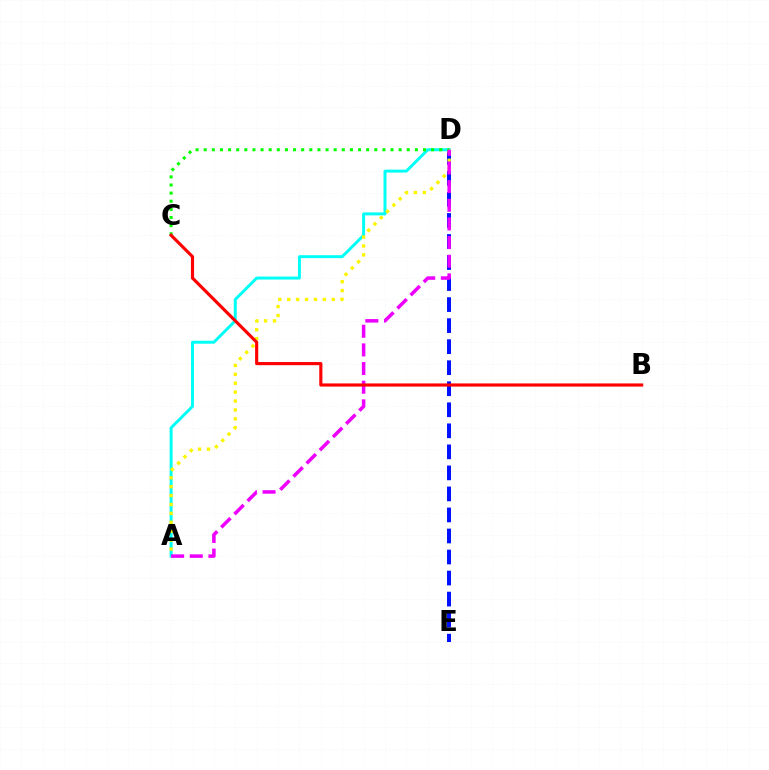{('D', 'E'): [{'color': '#0010ff', 'line_style': 'dashed', 'thickness': 2.86}], ('A', 'D'): [{'color': '#00fff6', 'line_style': 'solid', 'thickness': 2.13}, {'color': '#fcf500', 'line_style': 'dotted', 'thickness': 2.42}, {'color': '#ee00ff', 'line_style': 'dashed', 'thickness': 2.53}], ('C', 'D'): [{'color': '#08ff00', 'line_style': 'dotted', 'thickness': 2.21}], ('B', 'C'): [{'color': '#ff0000', 'line_style': 'solid', 'thickness': 2.26}]}